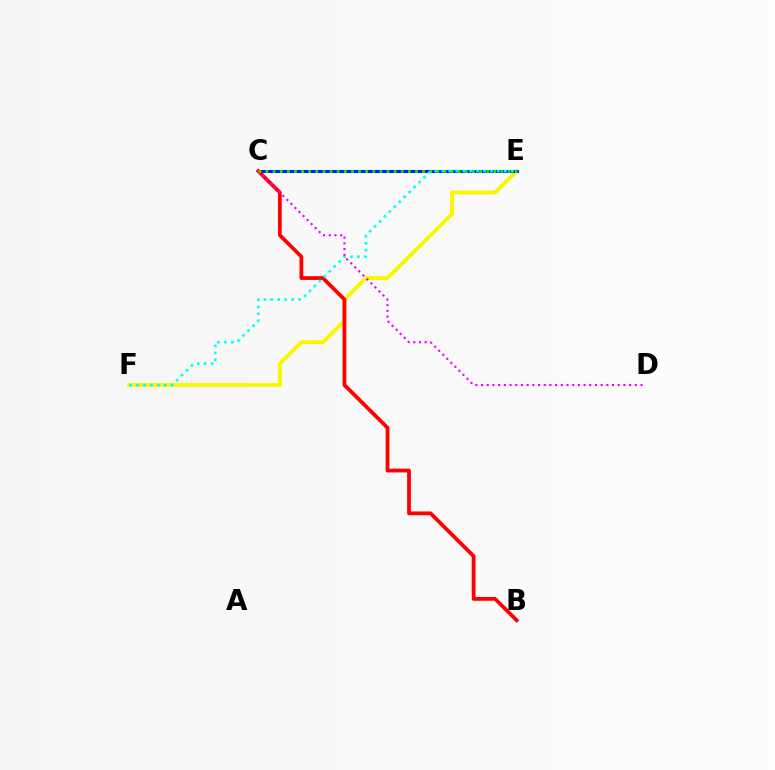{('E', 'F'): [{'color': '#fcf500', 'line_style': 'solid', 'thickness': 2.81}, {'color': '#00fff6', 'line_style': 'dotted', 'thickness': 1.89}], ('C', 'E'): [{'color': '#0010ff', 'line_style': 'solid', 'thickness': 2.13}, {'color': '#08ff00', 'line_style': 'dotted', 'thickness': 1.93}], ('B', 'C'): [{'color': '#ff0000', 'line_style': 'solid', 'thickness': 2.72}], ('C', 'D'): [{'color': '#ee00ff', 'line_style': 'dotted', 'thickness': 1.55}]}